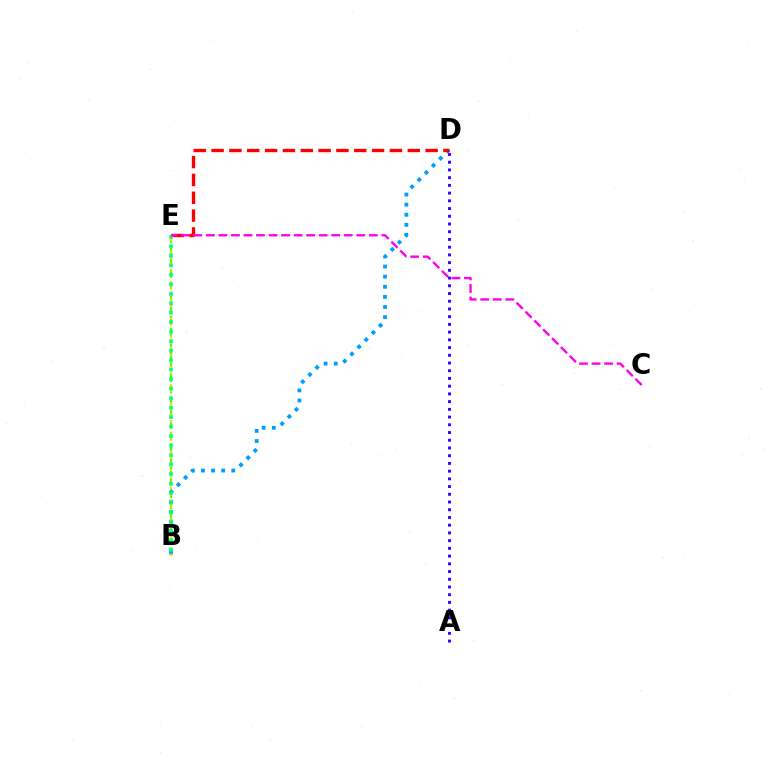{('A', 'D'): [{'color': '#3700ff', 'line_style': 'dotted', 'thickness': 2.1}], ('B', 'E'): [{'color': '#4fff00', 'line_style': 'dashed', 'thickness': 1.57}, {'color': '#ffd500', 'line_style': 'dotted', 'thickness': 1.65}, {'color': '#00ff86', 'line_style': 'dotted', 'thickness': 2.58}], ('B', 'D'): [{'color': '#009eff', 'line_style': 'dotted', 'thickness': 2.75}], ('D', 'E'): [{'color': '#ff0000', 'line_style': 'dashed', 'thickness': 2.42}], ('C', 'E'): [{'color': '#ff00ed', 'line_style': 'dashed', 'thickness': 1.7}]}